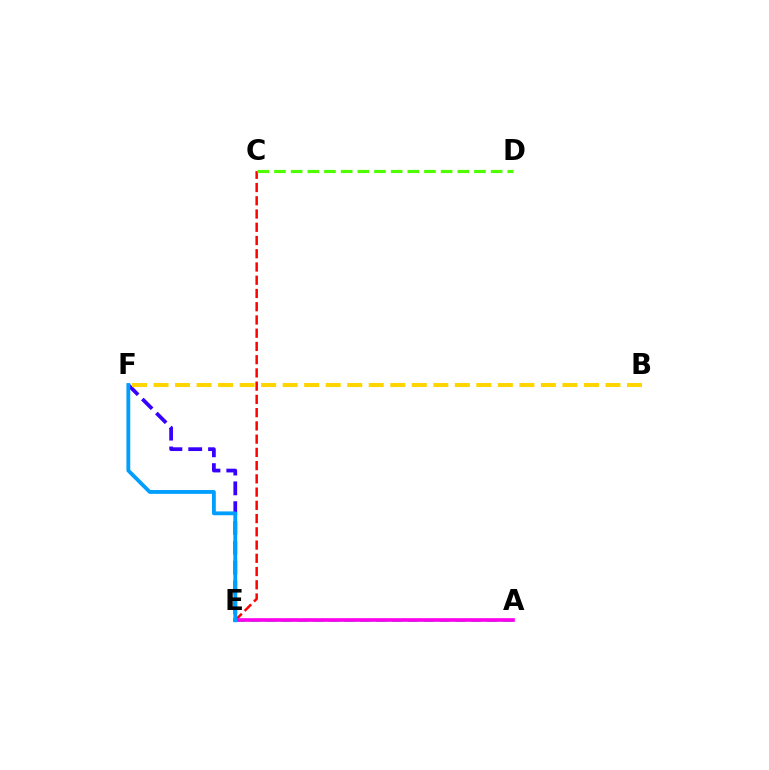{('C', 'E'): [{'color': '#ff0000', 'line_style': 'dashed', 'thickness': 1.8}], ('A', 'E'): [{'color': '#00ff86', 'line_style': 'dashed', 'thickness': 2.15}, {'color': '#ff00ed', 'line_style': 'solid', 'thickness': 2.63}], ('E', 'F'): [{'color': '#3700ff', 'line_style': 'dashed', 'thickness': 2.69}, {'color': '#009eff', 'line_style': 'solid', 'thickness': 2.75}], ('C', 'D'): [{'color': '#4fff00', 'line_style': 'dashed', 'thickness': 2.26}], ('B', 'F'): [{'color': '#ffd500', 'line_style': 'dashed', 'thickness': 2.92}]}